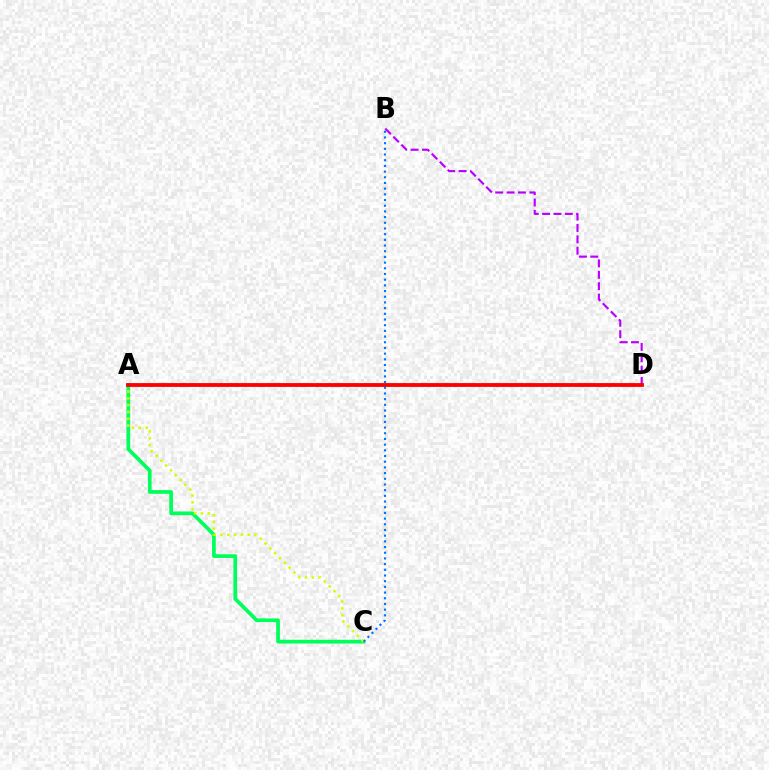{('A', 'C'): [{'color': '#00ff5c', 'line_style': 'solid', 'thickness': 2.68}, {'color': '#d1ff00', 'line_style': 'dotted', 'thickness': 1.85}], ('B', 'D'): [{'color': '#b900ff', 'line_style': 'dashed', 'thickness': 1.54}], ('B', 'C'): [{'color': '#0074ff', 'line_style': 'dotted', 'thickness': 1.55}], ('A', 'D'): [{'color': '#ff0000', 'line_style': 'solid', 'thickness': 2.75}]}